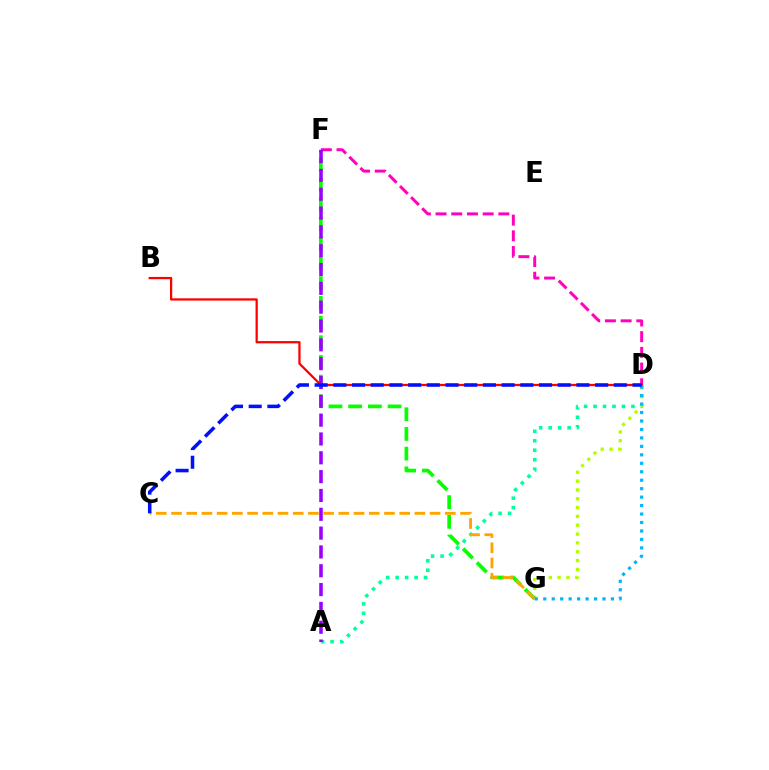{('A', 'D'): [{'color': '#00ff9d', 'line_style': 'dotted', 'thickness': 2.57}], ('D', 'G'): [{'color': '#b3ff00', 'line_style': 'dotted', 'thickness': 2.4}, {'color': '#00b5ff', 'line_style': 'dotted', 'thickness': 2.3}], ('F', 'G'): [{'color': '#08ff00', 'line_style': 'dashed', 'thickness': 2.68}], ('D', 'F'): [{'color': '#ff00bd', 'line_style': 'dashed', 'thickness': 2.13}], ('B', 'D'): [{'color': '#ff0000', 'line_style': 'solid', 'thickness': 1.63}], ('C', 'G'): [{'color': '#ffa500', 'line_style': 'dashed', 'thickness': 2.07}], ('A', 'F'): [{'color': '#9b00ff', 'line_style': 'dashed', 'thickness': 2.56}], ('C', 'D'): [{'color': '#0010ff', 'line_style': 'dashed', 'thickness': 2.54}]}